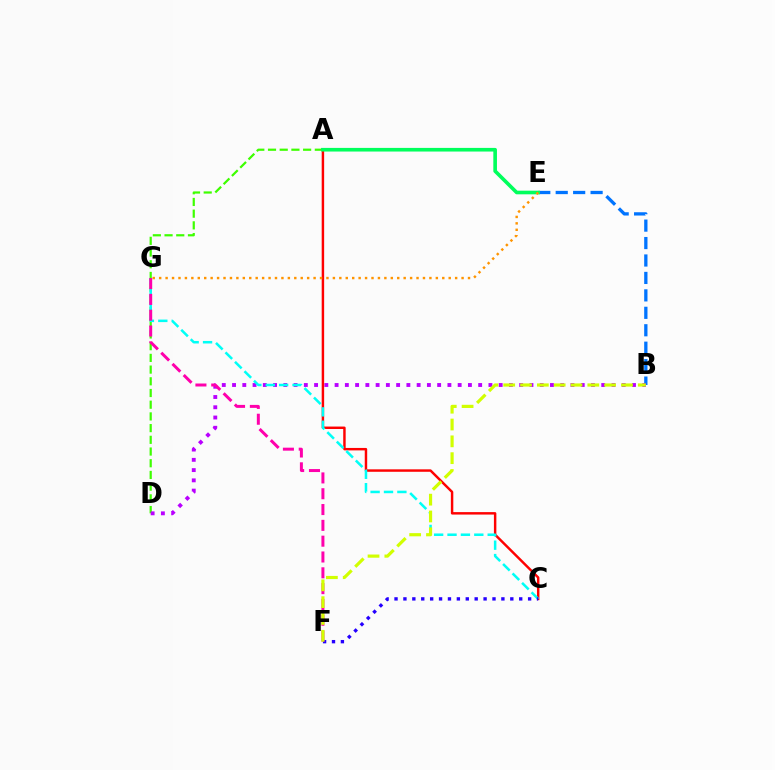{('A', 'D'): [{'color': '#3dff00', 'line_style': 'dashed', 'thickness': 1.59}], ('B', 'E'): [{'color': '#0074ff', 'line_style': 'dashed', 'thickness': 2.37}], ('B', 'D'): [{'color': '#b900ff', 'line_style': 'dotted', 'thickness': 2.79}], ('A', 'C'): [{'color': '#ff0000', 'line_style': 'solid', 'thickness': 1.76}], ('C', 'G'): [{'color': '#00fff6', 'line_style': 'dashed', 'thickness': 1.82}], ('A', 'E'): [{'color': '#00ff5c', 'line_style': 'solid', 'thickness': 2.62}], ('C', 'F'): [{'color': '#2500ff', 'line_style': 'dotted', 'thickness': 2.42}], ('F', 'G'): [{'color': '#ff00ac', 'line_style': 'dashed', 'thickness': 2.15}], ('B', 'F'): [{'color': '#d1ff00', 'line_style': 'dashed', 'thickness': 2.28}], ('E', 'G'): [{'color': '#ff9400', 'line_style': 'dotted', 'thickness': 1.75}]}